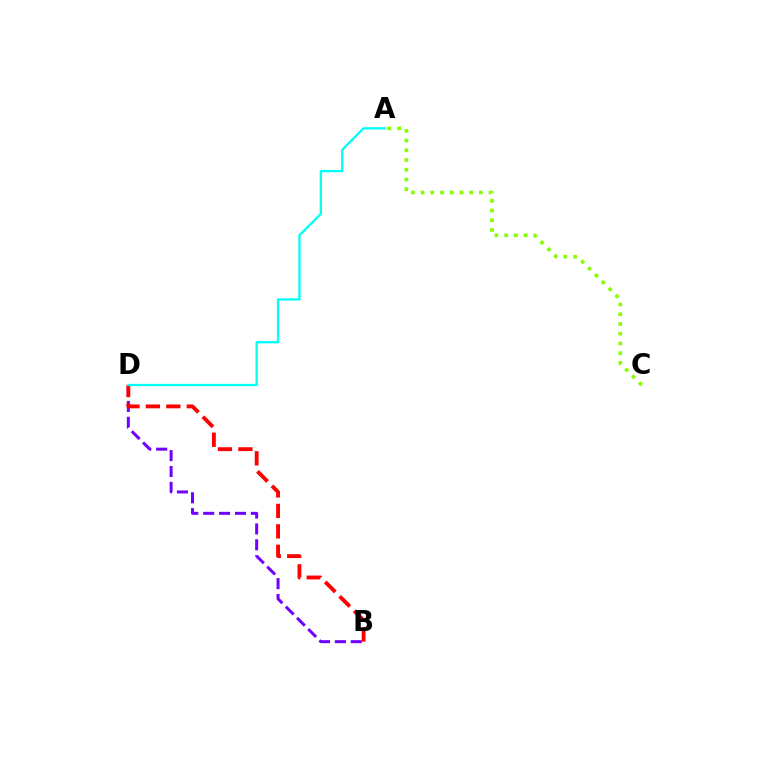{('B', 'D'): [{'color': '#7200ff', 'line_style': 'dashed', 'thickness': 2.16}, {'color': '#ff0000', 'line_style': 'dashed', 'thickness': 2.78}], ('A', 'C'): [{'color': '#84ff00', 'line_style': 'dotted', 'thickness': 2.64}], ('A', 'D'): [{'color': '#00fff6', 'line_style': 'solid', 'thickness': 1.65}]}